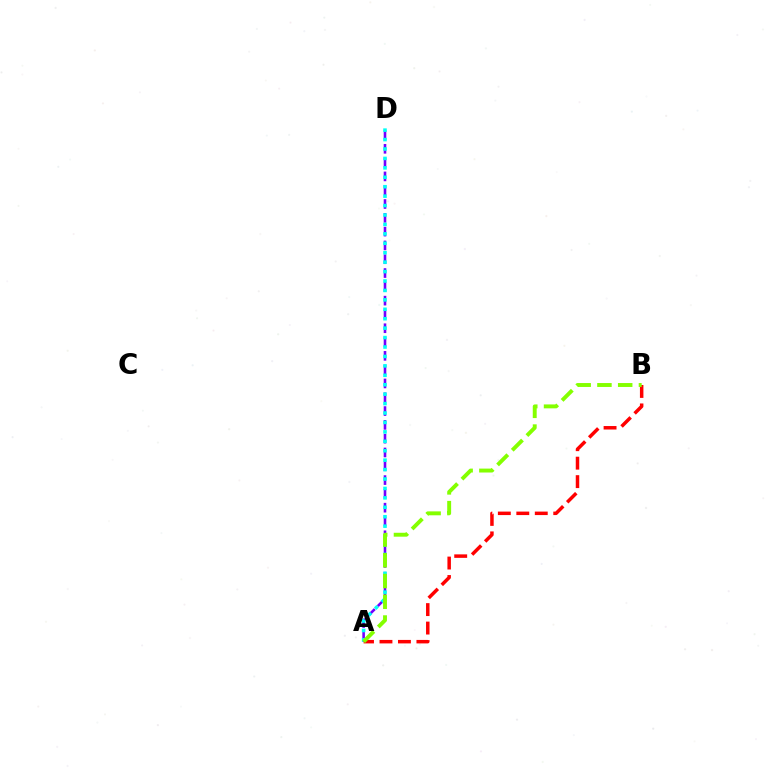{('A', 'D'): [{'color': '#7200ff', 'line_style': 'dashed', 'thickness': 1.88}, {'color': '#00fff6', 'line_style': 'dotted', 'thickness': 2.56}], ('A', 'B'): [{'color': '#ff0000', 'line_style': 'dashed', 'thickness': 2.51}, {'color': '#84ff00', 'line_style': 'dashed', 'thickness': 2.82}]}